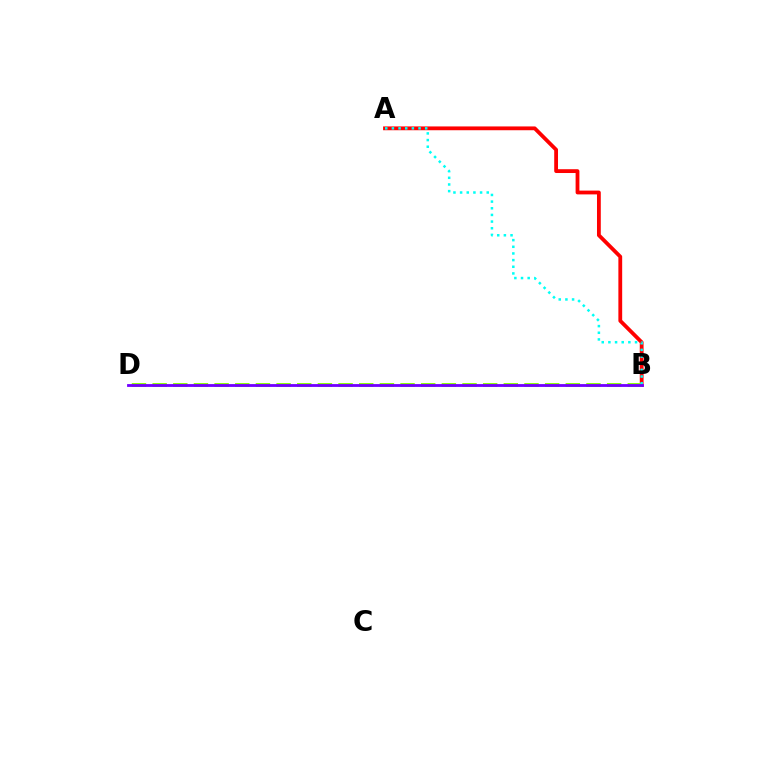{('A', 'B'): [{'color': '#ff0000', 'line_style': 'solid', 'thickness': 2.74}, {'color': '#00fff6', 'line_style': 'dotted', 'thickness': 1.81}], ('B', 'D'): [{'color': '#84ff00', 'line_style': 'dashed', 'thickness': 2.81}, {'color': '#7200ff', 'line_style': 'solid', 'thickness': 2.03}]}